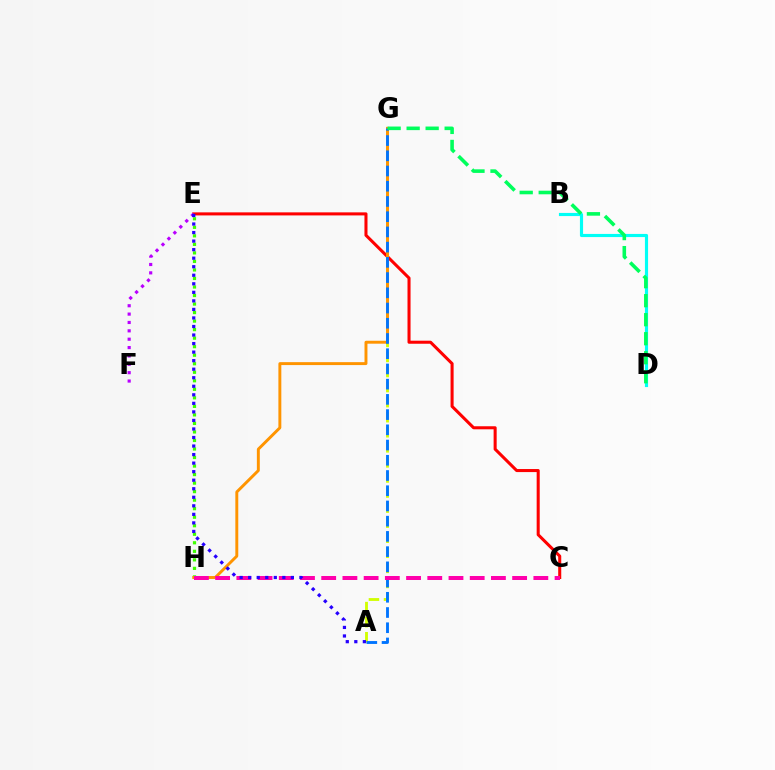{('B', 'D'): [{'color': '#00fff6', 'line_style': 'solid', 'thickness': 2.27}], ('A', 'G'): [{'color': '#d1ff00', 'line_style': 'dashed', 'thickness': 2.05}, {'color': '#0074ff', 'line_style': 'dashed', 'thickness': 2.07}], ('C', 'E'): [{'color': '#ff0000', 'line_style': 'solid', 'thickness': 2.2}], ('E', 'H'): [{'color': '#3dff00', 'line_style': 'dotted', 'thickness': 2.32}], ('G', 'H'): [{'color': '#ff9400', 'line_style': 'solid', 'thickness': 2.11}], ('C', 'H'): [{'color': '#ff00ac', 'line_style': 'dashed', 'thickness': 2.88}], ('E', 'F'): [{'color': '#b900ff', 'line_style': 'dotted', 'thickness': 2.27}], ('D', 'G'): [{'color': '#00ff5c', 'line_style': 'dashed', 'thickness': 2.58}], ('A', 'E'): [{'color': '#2500ff', 'line_style': 'dotted', 'thickness': 2.32}]}